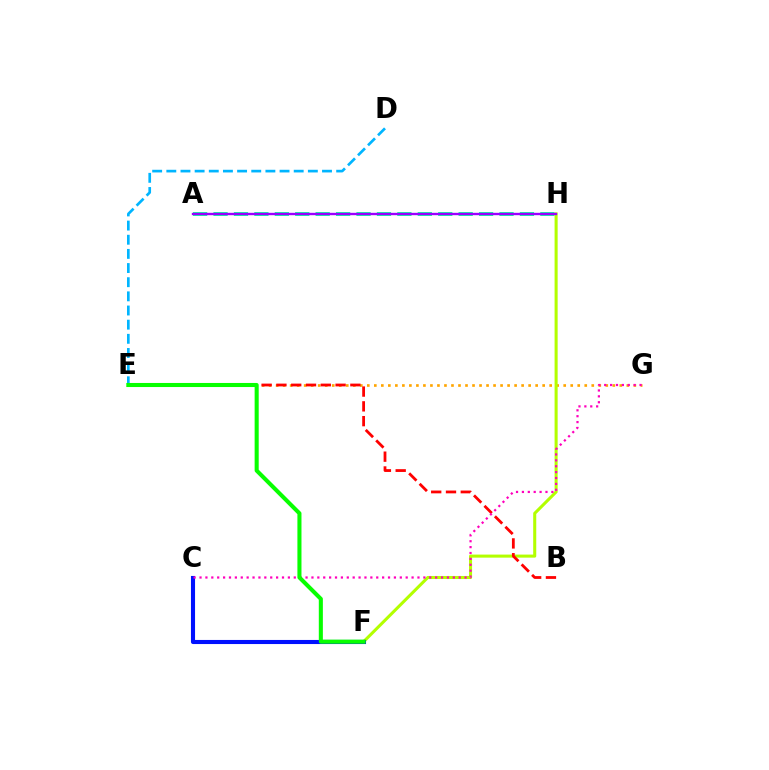{('D', 'E'): [{'color': '#00b5ff', 'line_style': 'dashed', 'thickness': 1.92}], ('A', 'H'): [{'color': '#00ff9d', 'line_style': 'dashed', 'thickness': 2.77}, {'color': '#9b00ff', 'line_style': 'solid', 'thickness': 1.7}], ('E', 'G'): [{'color': '#ffa500', 'line_style': 'dotted', 'thickness': 1.91}], ('F', 'H'): [{'color': '#b3ff00', 'line_style': 'solid', 'thickness': 2.2}], ('B', 'E'): [{'color': '#ff0000', 'line_style': 'dashed', 'thickness': 2.01}], ('C', 'F'): [{'color': '#0010ff', 'line_style': 'solid', 'thickness': 2.95}], ('C', 'G'): [{'color': '#ff00bd', 'line_style': 'dotted', 'thickness': 1.6}], ('E', 'F'): [{'color': '#08ff00', 'line_style': 'solid', 'thickness': 2.93}]}